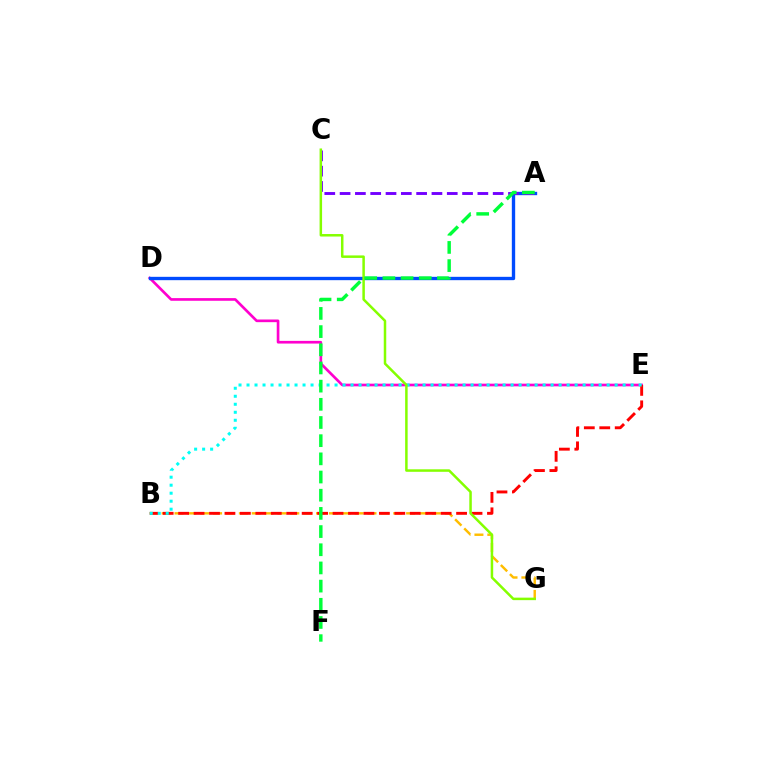{('B', 'G'): [{'color': '#ffbd00', 'line_style': 'dashed', 'thickness': 1.75}], ('D', 'E'): [{'color': '#ff00cf', 'line_style': 'solid', 'thickness': 1.92}], ('B', 'E'): [{'color': '#ff0000', 'line_style': 'dashed', 'thickness': 2.1}, {'color': '#00fff6', 'line_style': 'dotted', 'thickness': 2.17}], ('A', 'D'): [{'color': '#004bff', 'line_style': 'solid', 'thickness': 2.41}], ('A', 'C'): [{'color': '#7200ff', 'line_style': 'dashed', 'thickness': 2.08}], ('C', 'G'): [{'color': '#84ff00', 'line_style': 'solid', 'thickness': 1.8}], ('A', 'F'): [{'color': '#00ff39', 'line_style': 'dashed', 'thickness': 2.47}]}